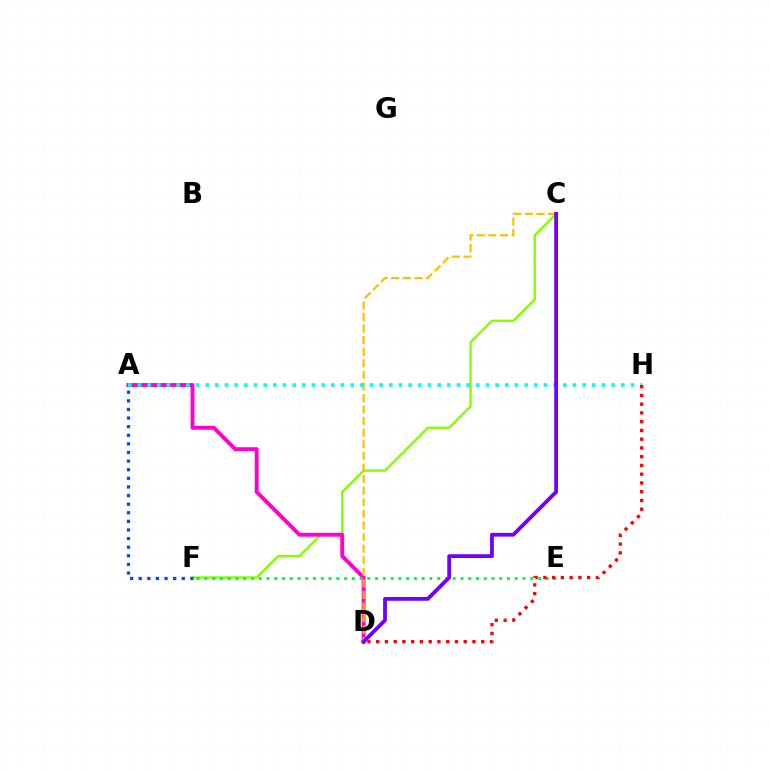{('C', 'F'): [{'color': '#84ff00', 'line_style': 'solid', 'thickness': 1.72}], ('A', 'D'): [{'color': '#ff00cf', 'line_style': 'solid', 'thickness': 2.8}], ('A', 'F'): [{'color': '#004bff', 'line_style': 'dotted', 'thickness': 2.34}], ('E', 'F'): [{'color': '#00ff39', 'line_style': 'dotted', 'thickness': 2.11}], ('C', 'D'): [{'color': '#ffbd00', 'line_style': 'dashed', 'thickness': 1.57}, {'color': '#7200ff', 'line_style': 'solid', 'thickness': 2.73}], ('A', 'H'): [{'color': '#00fff6', 'line_style': 'dotted', 'thickness': 2.63}], ('D', 'H'): [{'color': '#ff0000', 'line_style': 'dotted', 'thickness': 2.38}]}